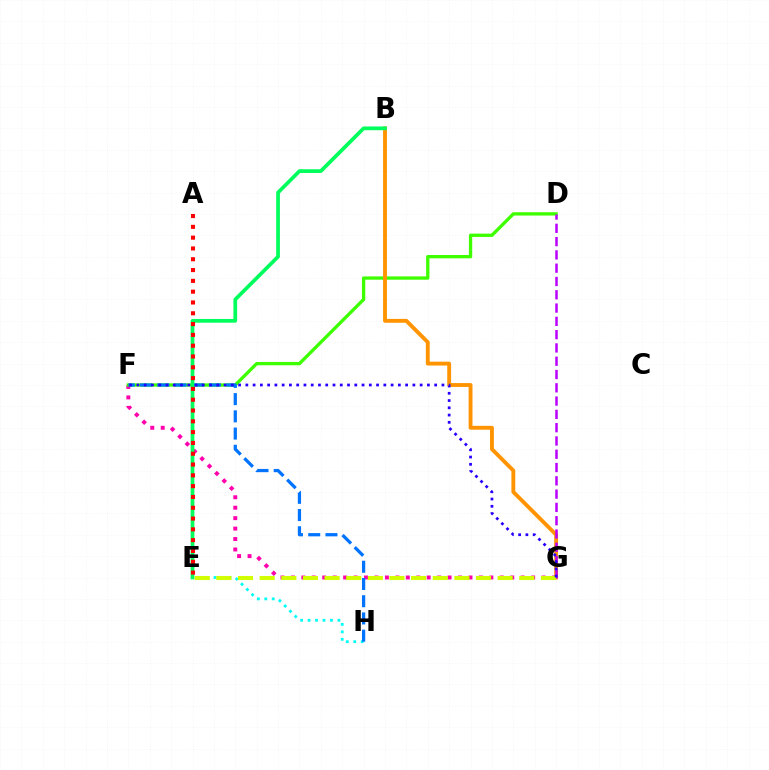{('F', 'G'): [{'color': '#ff00ac', 'line_style': 'dotted', 'thickness': 2.84}, {'color': '#2500ff', 'line_style': 'dotted', 'thickness': 1.97}], ('D', 'F'): [{'color': '#3dff00', 'line_style': 'solid', 'thickness': 2.38}], ('B', 'G'): [{'color': '#ff9400', 'line_style': 'solid', 'thickness': 2.78}], ('E', 'H'): [{'color': '#00fff6', 'line_style': 'dotted', 'thickness': 2.02}], ('F', 'H'): [{'color': '#0074ff', 'line_style': 'dashed', 'thickness': 2.34}], ('D', 'G'): [{'color': '#b900ff', 'line_style': 'dashed', 'thickness': 1.81}], ('B', 'E'): [{'color': '#00ff5c', 'line_style': 'solid', 'thickness': 2.68}], ('E', 'G'): [{'color': '#d1ff00', 'line_style': 'dashed', 'thickness': 2.94}], ('A', 'E'): [{'color': '#ff0000', 'line_style': 'dotted', 'thickness': 2.94}]}